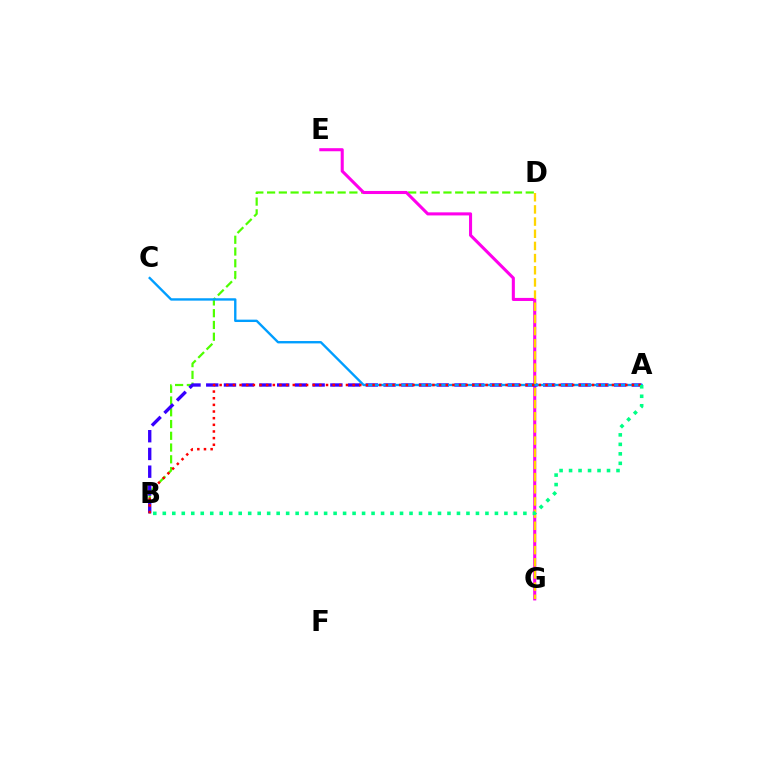{('B', 'D'): [{'color': '#4fff00', 'line_style': 'dashed', 'thickness': 1.6}], ('E', 'G'): [{'color': '#ff00ed', 'line_style': 'solid', 'thickness': 2.21}], ('A', 'B'): [{'color': '#3700ff', 'line_style': 'dashed', 'thickness': 2.41}, {'color': '#ff0000', 'line_style': 'dotted', 'thickness': 1.81}, {'color': '#00ff86', 'line_style': 'dotted', 'thickness': 2.58}], ('D', 'G'): [{'color': '#ffd500', 'line_style': 'dashed', 'thickness': 1.65}], ('A', 'C'): [{'color': '#009eff', 'line_style': 'solid', 'thickness': 1.71}]}